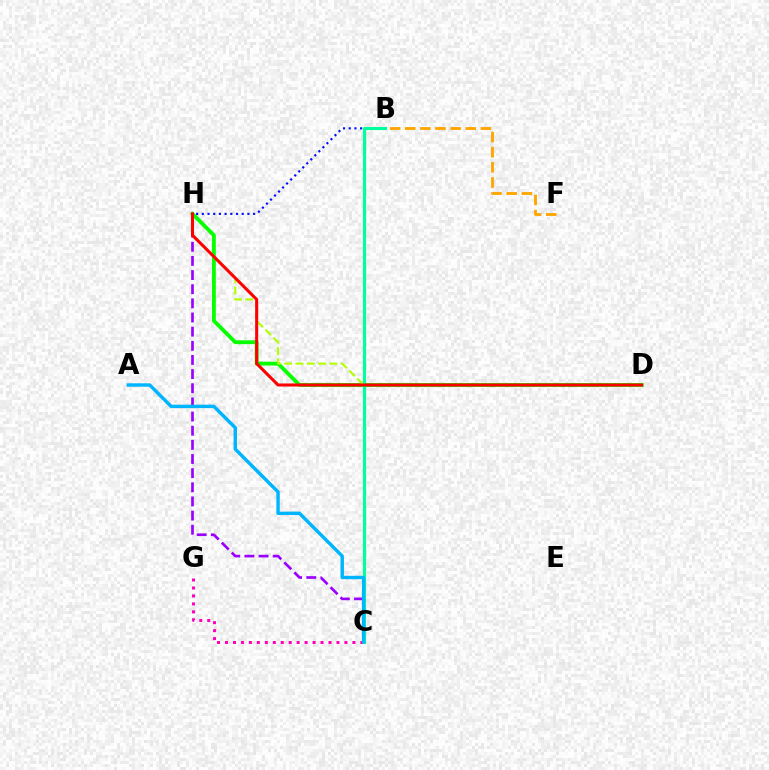{('C', 'H'): [{'color': '#9b00ff', 'line_style': 'dashed', 'thickness': 1.92}], ('C', 'G'): [{'color': '#ff00bd', 'line_style': 'dotted', 'thickness': 2.16}], ('D', 'H'): [{'color': '#08ff00', 'line_style': 'solid', 'thickness': 2.77}, {'color': '#b3ff00', 'line_style': 'dashed', 'thickness': 1.54}, {'color': '#ff0000', 'line_style': 'solid', 'thickness': 2.19}], ('B', 'F'): [{'color': '#ffa500', 'line_style': 'dashed', 'thickness': 2.06}], ('B', 'H'): [{'color': '#0010ff', 'line_style': 'dotted', 'thickness': 1.55}], ('B', 'C'): [{'color': '#00ff9d', 'line_style': 'solid', 'thickness': 2.27}], ('A', 'C'): [{'color': '#00b5ff', 'line_style': 'solid', 'thickness': 2.46}]}